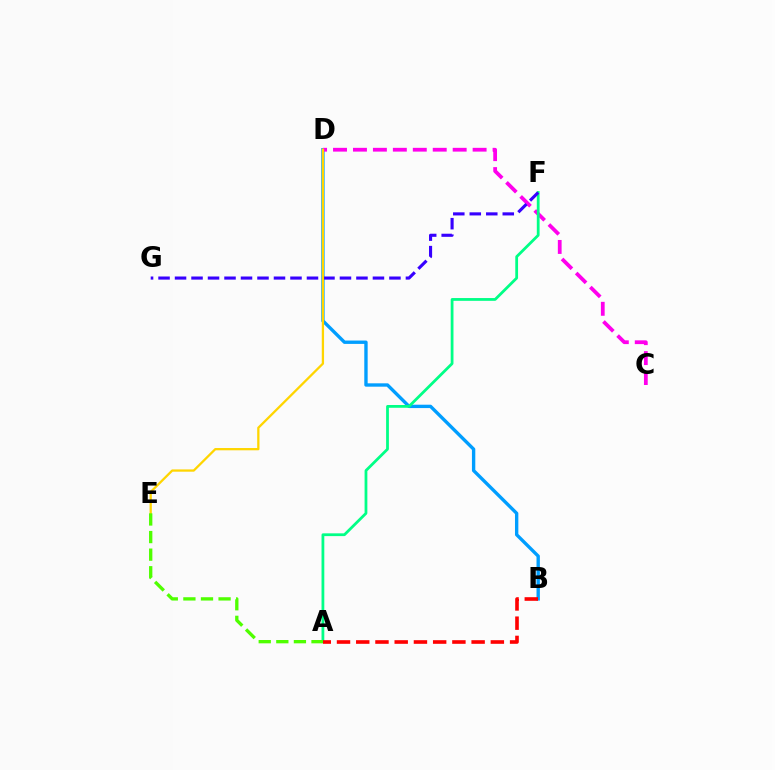{('B', 'D'): [{'color': '#009eff', 'line_style': 'solid', 'thickness': 2.42}], ('C', 'D'): [{'color': '#ff00ed', 'line_style': 'dashed', 'thickness': 2.71}], ('A', 'F'): [{'color': '#00ff86', 'line_style': 'solid', 'thickness': 2.0}], ('F', 'G'): [{'color': '#3700ff', 'line_style': 'dashed', 'thickness': 2.24}], ('A', 'B'): [{'color': '#ff0000', 'line_style': 'dashed', 'thickness': 2.61}], ('D', 'E'): [{'color': '#ffd500', 'line_style': 'solid', 'thickness': 1.64}], ('A', 'E'): [{'color': '#4fff00', 'line_style': 'dashed', 'thickness': 2.39}]}